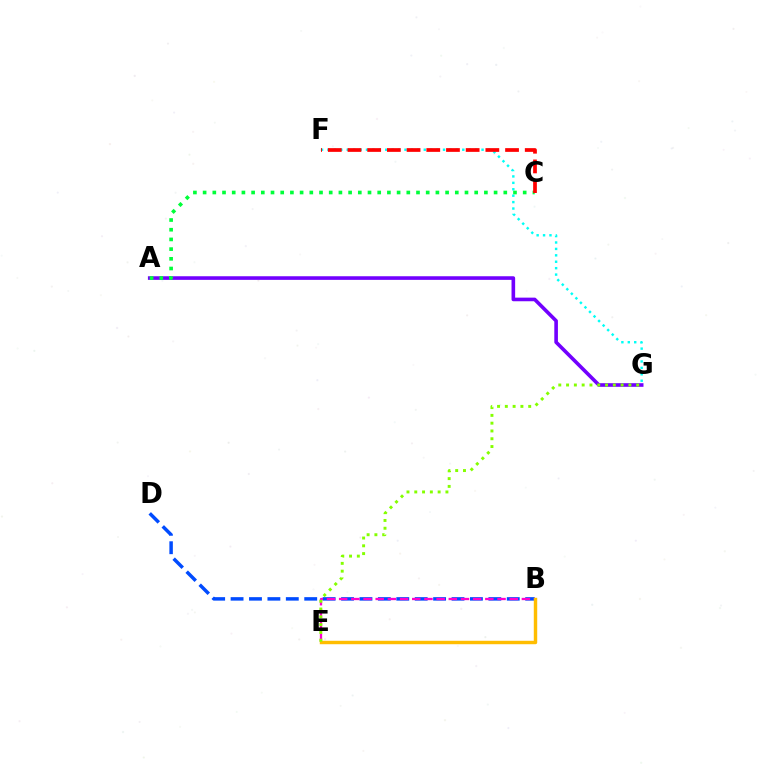{('B', 'D'): [{'color': '#004bff', 'line_style': 'dashed', 'thickness': 2.5}], ('F', 'G'): [{'color': '#00fff6', 'line_style': 'dotted', 'thickness': 1.74}], ('A', 'G'): [{'color': '#7200ff', 'line_style': 'solid', 'thickness': 2.6}], ('B', 'E'): [{'color': '#ff00cf', 'line_style': 'dashed', 'thickness': 1.65}, {'color': '#ffbd00', 'line_style': 'solid', 'thickness': 2.47}], ('E', 'G'): [{'color': '#84ff00', 'line_style': 'dotted', 'thickness': 2.12}], ('A', 'C'): [{'color': '#00ff39', 'line_style': 'dotted', 'thickness': 2.64}], ('C', 'F'): [{'color': '#ff0000', 'line_style': 'dashed', 'thickness': 2.68}]}